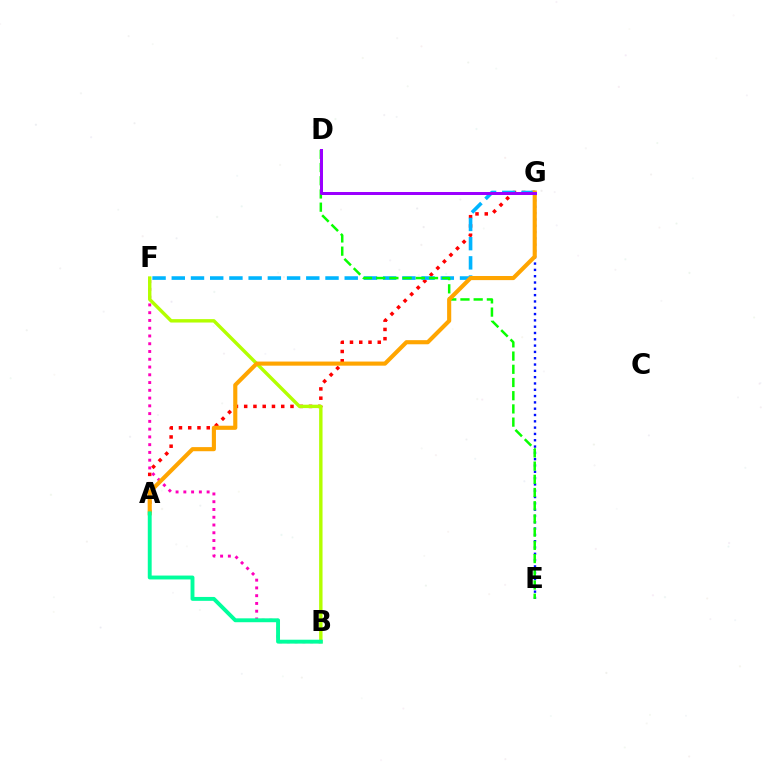{('A', 'G'): [{'color': '#ff0000', 'line_style': 'dotted', 'thickness': 2.52}, {'color': '#ffa500', 'line_style': 'solid', 'thickness': 2.96}], ('F', 'G'): [{'color': '#00b5ff', 'line_style': 'dashed', 'thickness': 2.61}], ('B', 'F'): [{'color': '#ff00bd', 'line_style': 'dotted', 'thickness': 2.11}, {'color': '#b3ff00', 'line_style': 'solid', 'thickness': 2.45}], ('E', 'G'): [{'color': '#0010ff', 'line_style': 'dotted', 'thickness': 1.71}], ('D', 'E'): [{'color': '#08ff00', 'line_style': 'dashed', 'thickness': 1.79}], ('D', 'G'): [{'color': '#9b00ff', 'line_style': 'solid', 'thickness': 2.16}], ('A', 'B'): [{'color': '#00ff9d', 'line_style': 'solid', 'thickness': 2.8}]}